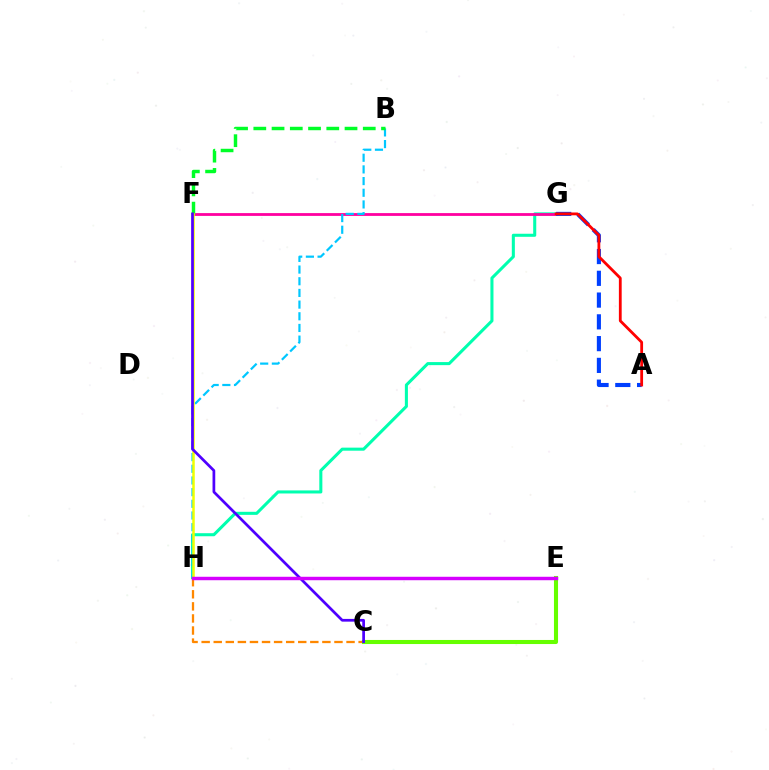{('G', 'H'): [{'color': '#00ffaf', 'line_style': 'solid', 'thickness': 2.2}], ('F', 'G'): [{'color': '#ff00a0', 'line_style': 'solid', 'thickness': 2.01}], ('A', 'G'): [{'color': '#003fff', 'line_style': 'dashed', 'thickness': 2.96}, {'color': '#ff0000', 'line_style': 'solid', 'thickness': 2.02}], ('B', 'H'): [{'color': '#00c7ff', 'line_style': 'dashed', 'thickness': 1.59}], ('B', 'F'): [{'color': '#00ff27', 'line_style': 'dashed', 'thickness': 2.48}], ('C', 'H'): [{'color': '#ff8800', 'line_style': 'dashed', 'thickness': 1.64}], ('C', 'E'): [{'color': '#66ff00', 'line_style': 'solid', 'thickness': 2.94}], ('F', 'H'): [{'color': '#eeff00', 'line_style': 'solid', 'thickness': 1.81}], ('C', 'F'): [{'color': '#4f00ff', 'line_style': 'solid', 'thickness': 1.96}], ('E', 'H'): [{'color': '#d600ff', 'line_style': 'solid', 'thickness': 2.48}]}